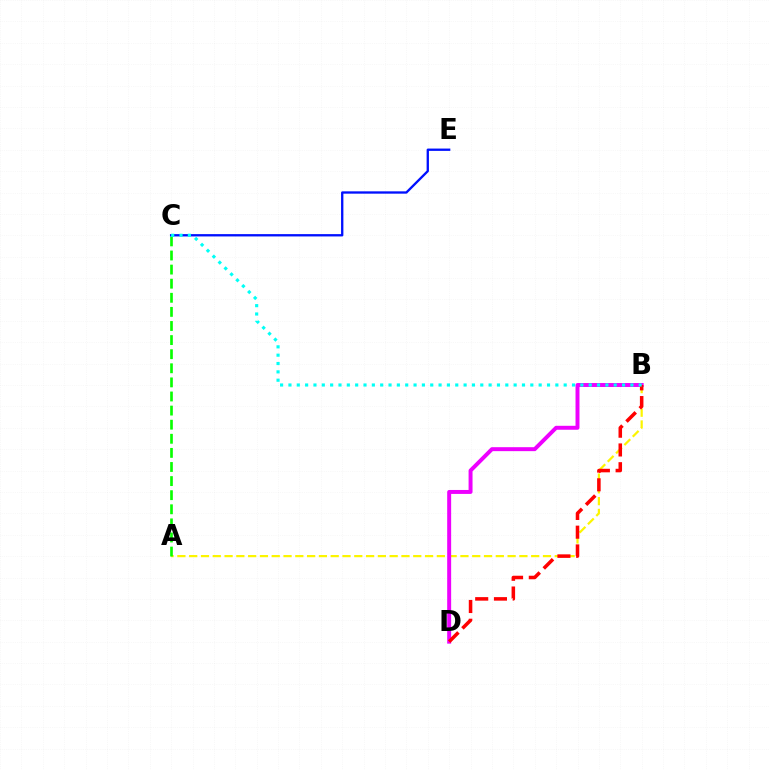{('A', 'B'): [{'color': '#fcf500', 'line_style': 'dashed', 'thickness': 1.6}], ('A', 'C'): [{'color': '#08ff00', 'line_style': 'dashed', 'thickness': 1.92}], ('B', 'D'): [{'color': '#ee00ff', 'line_style': 'solid', 'thickness': 2.85}, {'color': '#ff0000', 'line_style': 'dashed', 'thickness': 2.55}], ('C', 'E'): [{'color': '#0010ff', 'line_style': 'solid', 'thickness': 1.67}], ('B', 'C'): [{'color': '#00fff6', 'line_style': 'dotted', 'thickness': 2.27}]}